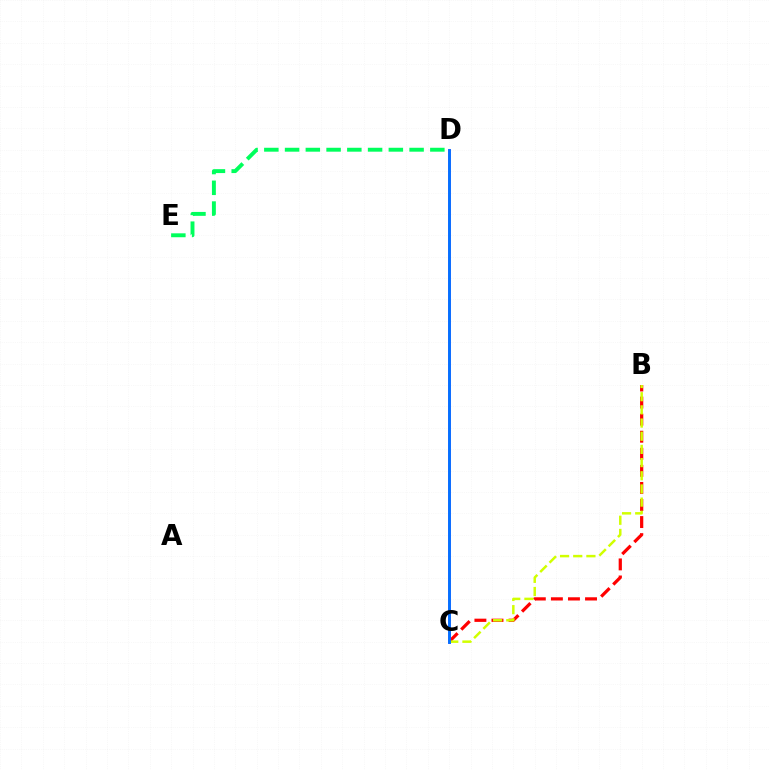{('B', 'C'): [{'color': '#ff0000', 'line_style': 'dashed', 'thickness': 2.32}, {'color': '#d1ff00', 'line_style': 'dashed', 'thickness': 1.79}], ('C', 'D'): [{'color': '#b900ff', 'line_style': 'solid', 'thickness': 1.88}, {'color': '#0074ff', 'line_style': 'solid', 'thickness': 2.04}], ('D', 'E'): [{'color': '#00ff5c', 'line_style': 'dashed', 'thickness': 2.82}]}